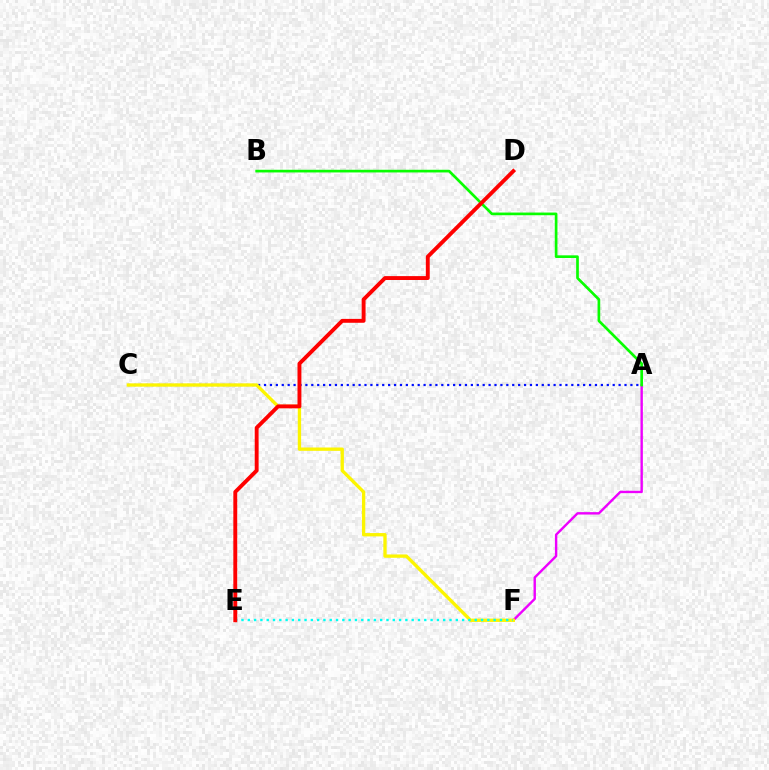{('A', 'F'): [{'color': '#ee00ff', 'line_style': 'solid', 'thickness': 1.73}], ('A', 'C'): [{'color': '#0010ff', 'line_style': 'dotted', 'thickness': 1.61}], ('C', 'F'): [{'color': '#fcf500', 'line_style': 'solid', 'thickness': 2.39}], ('E', 'F'): [{'color': '#00fff6', 'line_style': 'dotted', 'thickness': 1.71}], ('A', 'B'): [{'color': '#08ff00', 'line_style': 'solid', 'thickness': 1.93}], ('D', 'E'): [{'color': '#ff0000', 'line_style': 'solid', 'thickness': 2.8}]}